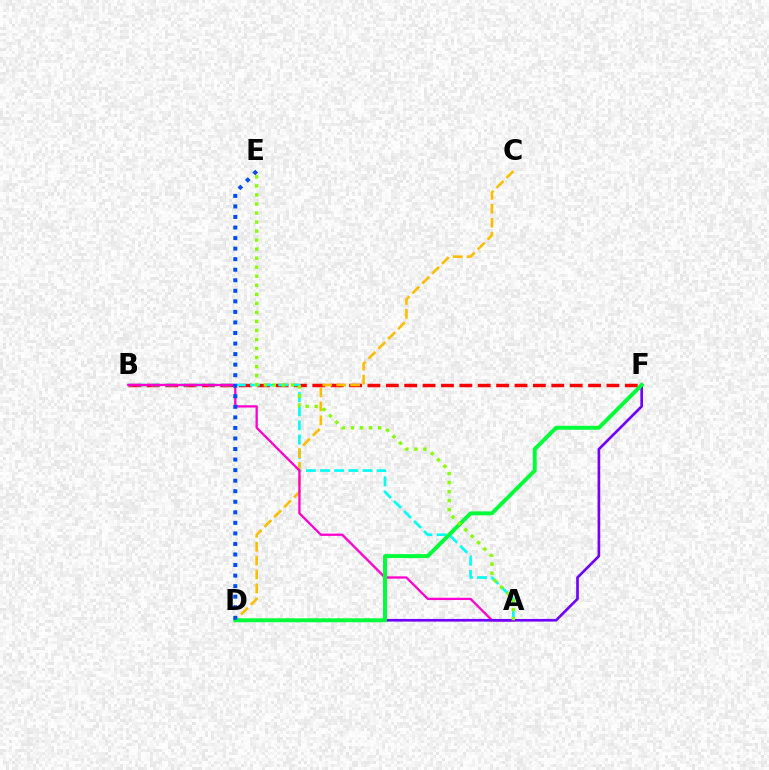{('B', 'F'): [{'color': '#ff0000', 'line_style': 'dashed', 'thickness': 2.5}], ('A', 'B'): [{'color': '#00fff6', 'line_style': 'dashed', 'thickness': 1.92}, {'color': '#ff00cf', 'line_style': 'solid', 'thickness': 1.66}], ('C', 'D'): [{'color': '#ffbd00', 'line_style': 'dashed', 'thickness': 1.89}], ('D', 'F'): [{'color': '#7200ff', 'line_style': 'solid', 'thickness': 1.92}, {'color': '#00ff39', 'line_style': 'solid', 'thickness': 2.84}], ('A', 'E'): [{'color': '#84ff00', 'line_style': 'dotted', 'thickness': 2.45}], ('D', 'E'): [{'color': '#004bff', 'line_style': 'dotted', 'thickness': 2.87}]}